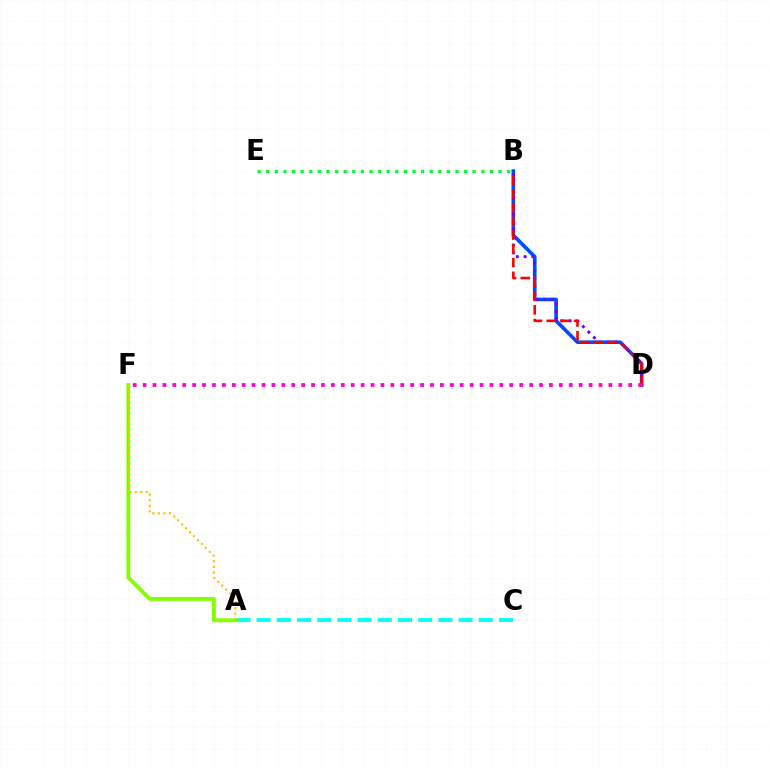{('A', 'C'): [{'color': '#00fff6', 'line_style': 'dashed', 'thickness': 2.74}], ('B', 'E'): [{'color': '#00ff39', 'line_style': 'dotted', 'thickness': 2.34}], ('B', 'D'): [{'color': '#004bff', 'line_style': 'solid', 'thickness': 2.61}, {'color': '#7200ff', 'line_style': 'dotted', 'thickness': 2.12}, {'color': '#ff0000', 'line_style': 'dashed', 'thickness': 1.87}], ('A', 'F'): [{'color': '#84ff00', 'line_style': 'solid', 'thickness': 2.81}, {'color': '#ffbd00', 'line_style': 'dotted', 'thickness': 1.51}], ('D', 'F'): [{'color': '#ff00cf', 'line_style': 'dotted', 'thickness': 2.69}]}